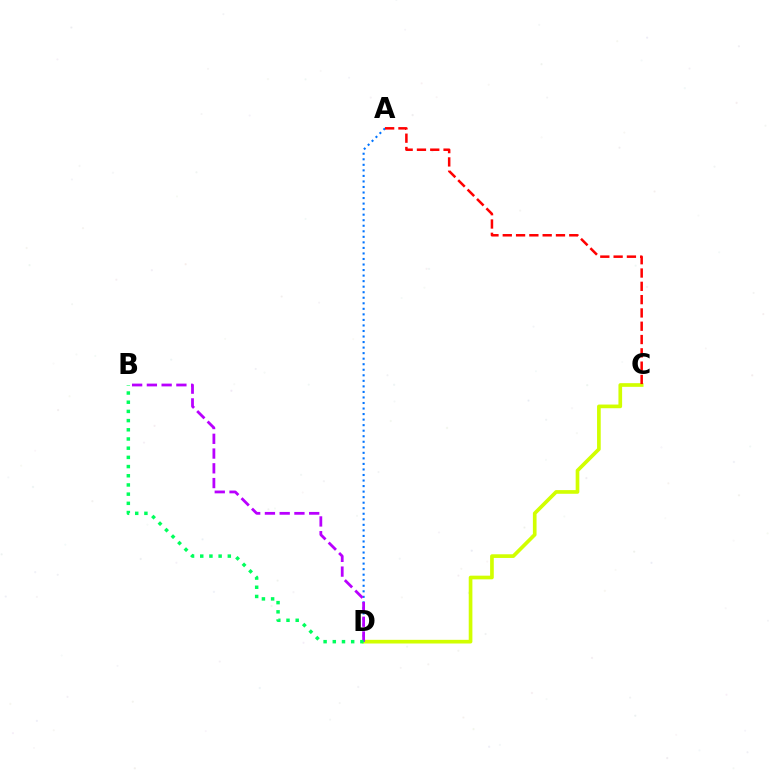{('C', 'D'): [{'color': '#d1ff00', 'line_style': 'solid', 'thickness': 2.64}], ('A', 'D'): [{'color': '#0074ff', 'line_style': 'dotted', 'thickness': 1.5}], ('B', 'D'): [{'color': '#b900ff', 'line_style': 'dashed', 'thickness': 2.0}, {'color': '#00ff5c', 'line_style': 'dotted', 'thickness': 2.5}], ('A', 'C'): [{'color': '#ff0000', 'line_style': 'dashed', 'thickness': 1.81}]}